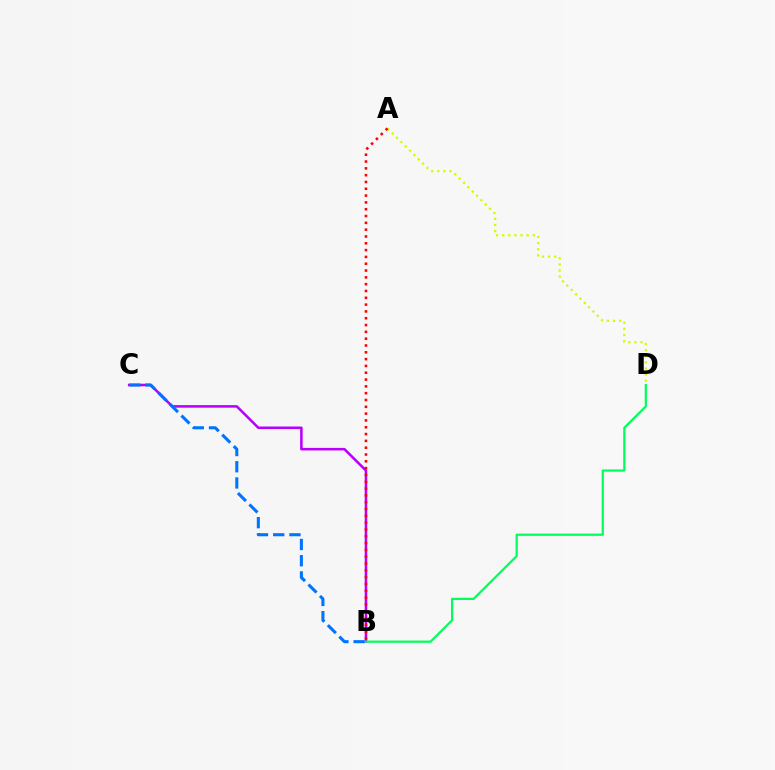{('B', 'C'): [{'color': '#b900ff', 'line_style': 'solid', 'thickness': 1.83}, {'color': '#0074ff', 'line_style': 'dashed', 'thickness': 2.2}], ('A', 'D'): [{'color': '#d1ff00', 'line_style': 'dotted', 'thickness': 1.66}], ('B', 'D'): [{'color': '#00ff5c', 'line_style': 'solid', 'thickness': 1.6}], ('A', 'B'): [{'color': '#ff0000', 'line_style': 'dotted', 'thickness': 1.85}]}